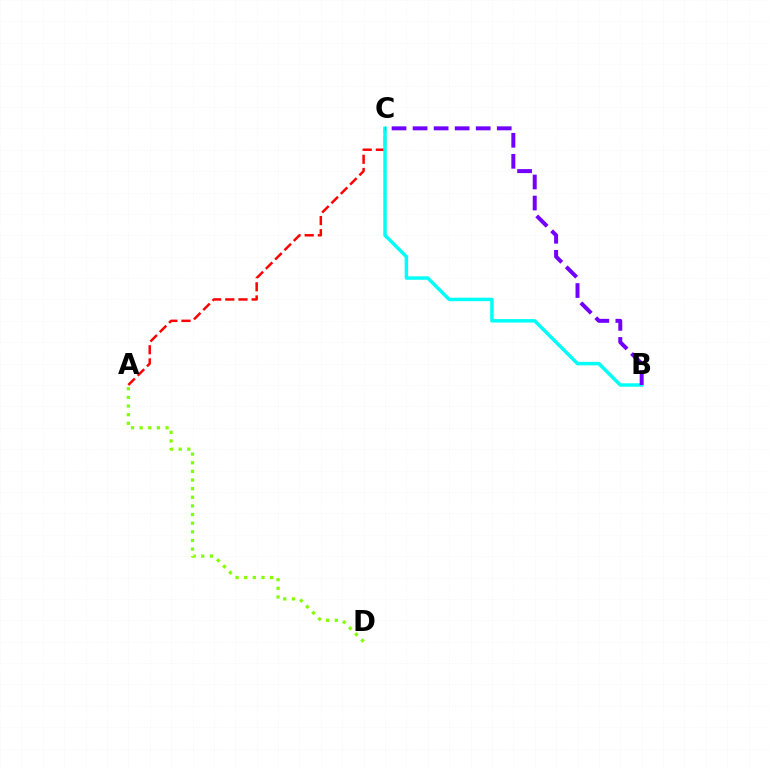{('A', 'C'): [{'color': '#ff0000', 'line_style': 'dashed', 'thickness': 1.79}], ('B', 'C'): [{'color': '#00fff6', 'line_style': 'solid', 'thickness': 2.5}, {'color': '#7200ff', 'line_style': 'dashed', 'thickness': 2.86}], ('A', 'D'): [{'color': '#84ff00', 'line_style': 'dotted', 'thickness': 2.35}]}